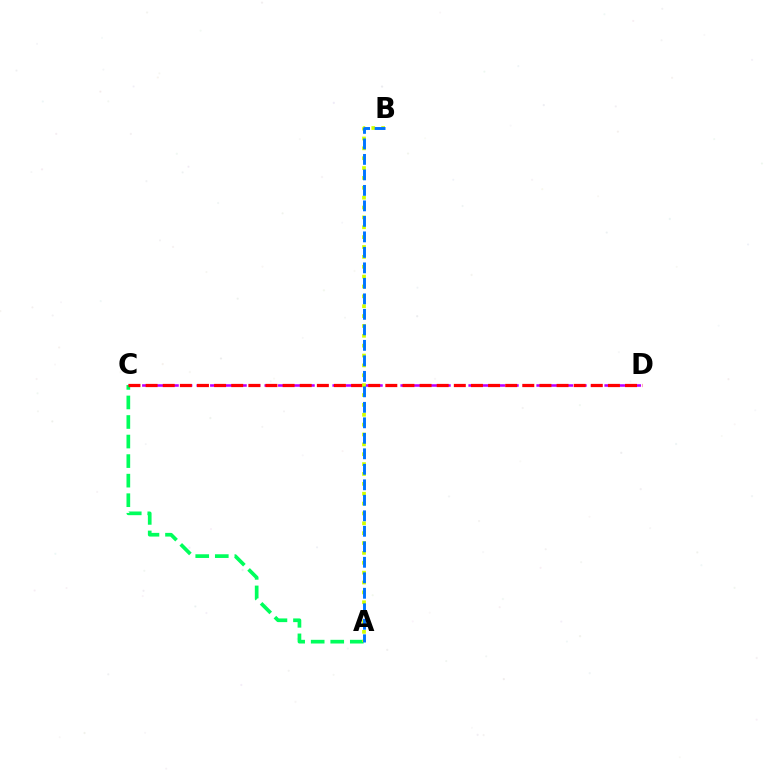{('C', 'D'): [{'color': '#b900ff', 'line_style': 'dashed', 'thickness': 1.85}, {'color': '#ff0000', 'line_style': 'dashed', 'thickness': 2.33}], ('A', 'C'): [{'color': '#00ff5c', 'line_style': 'dashed', 'thickness': 2.66}], ('A', 'B'): [{'color': '#d1ff00', 'line_style': 'dotted', 'thickness': 2.68}, {'color': '#0074ff', 'line_style': 'dashed', 'thickness': 2.11}]}